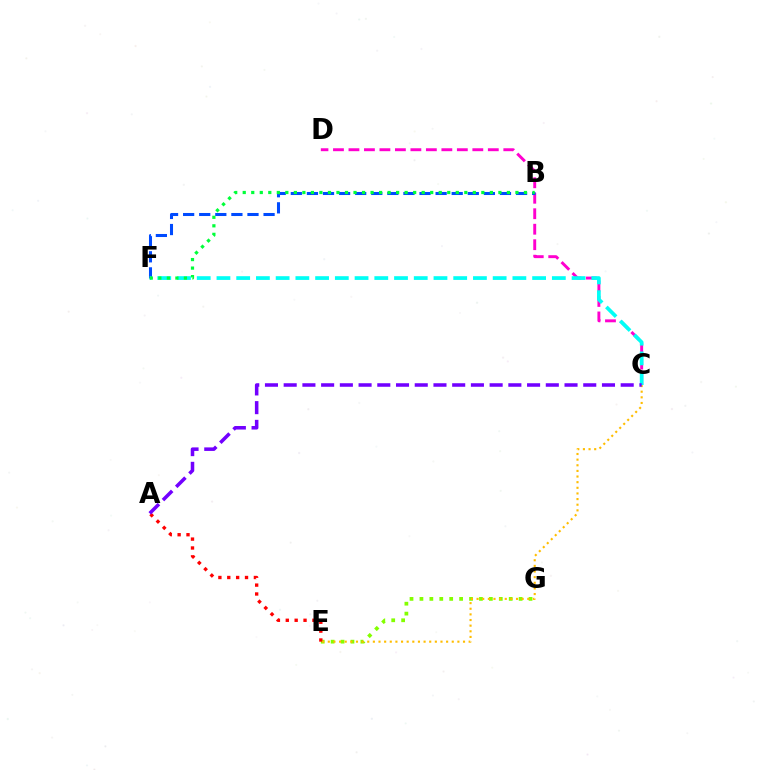{('C', 'D'): [{'color': '#ff00cf', 'line_style': 'dashed', 'thickness': 2.1}], ('E', 'G'): [{'color': '#84ff00', 'line_style': 'dotted', 'thickness': 2.7}], ('B', 'F'): [{'color': '#004bff', 'line_style': 'dashed', 'thickness': 2.19}, {'color': '#00ff39', 'line_style': 'dotted', 'thickness': 2.32}], ('A', 'E'): [{'color': '#ff0000', 'line_style': 'dotted', 'thickness': 2.41}], ('C', 'E'): [{'color': '#ffbd00', 'line_style': 'dotted', 'thickness': 1.53}], ('C', 'F'): [{'color': '#00fff6', 'line_style': 'dashed', 'thickness': 2.68}], ('A', 'C'): [{'color': '#7200ff', 'line_style': 'dashed', 'thickness': 2.54}]}